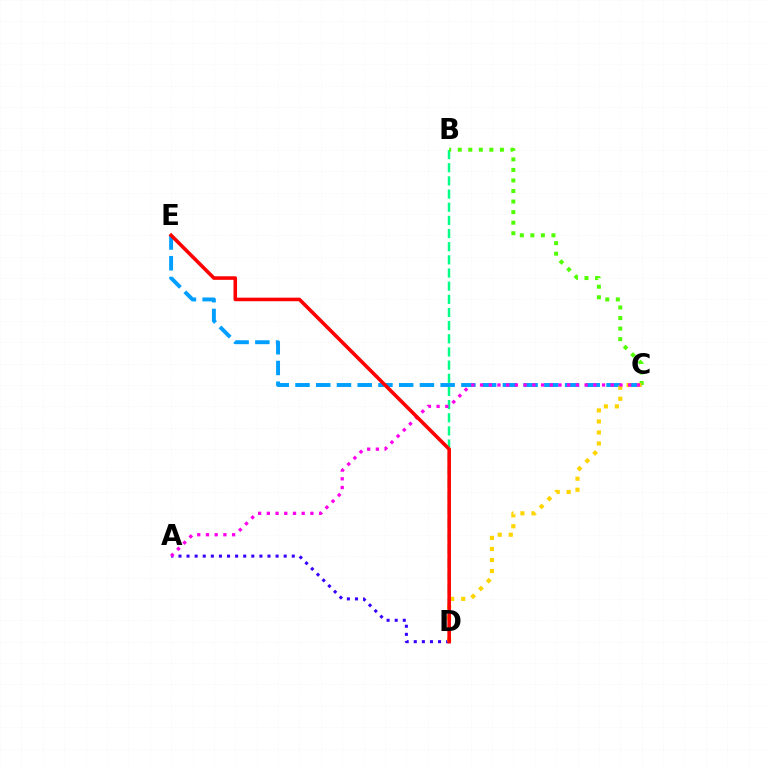{('B', 'D'): [{'color': '#00ff86', 'line_style': 'dashed', 'thickness': 1.79}], ('B', 'C'): [{'color': '#4fff00', 'line_style': 'dotted', 'thickness': 2.86}], ('A', 'D'): [{'color': '#3700ff', 'line_style': 'dotted', 'thickness': 2.2}], ('C', 'E'): [{'color': '#009eff', 'line_style': 'dashed', 'thickness': 2.82}], ('C', 'D'): [{'color': '#ffd500', 'line_style': 'dotted', 'thickness': 2.99}], ('A', 'C'): [{'color': '#ff00ed', 'line_style': 'dotted', 'thickness': 2.37}], ('D', 'E'): [{'color': '#ff0000', 'line_style': 'solid', 'thickness': 2.57}]}